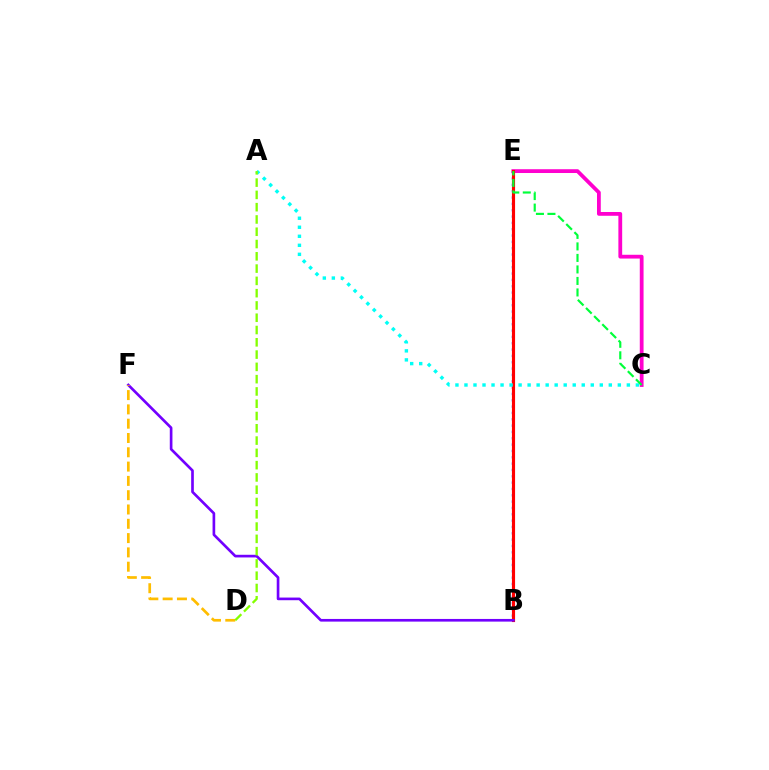{('B', 'E'): [{'color': '#004bff', 'line_style': 'dotted', 'thickness': 1.72}, {'color': '#ff0000', 'line_style': 'solid', 'thickness': 2.26}], ('C', 'E'): [{'color': '#ff00cf', 'line_style': 'solid', 'thickness': 2.73}, {'color': '#00ff39', 'line_style': 'dashed', 'thickness': 1.56}], ('B', 'F'): [{'color': '#7200ff', 'line_style': 'solid', 'thickness': 1.92}], ('D', 'F'): [{'color': '#ffbd00', 'line_style': 'dashed', 'thickness': 1.94}], ('A', 'C'): [{'color': '#00fff6', 'line_style': 'dotted', 'thickness': 2.45}], ('A', 'D'): [{'color': '#84ff00', 'line_style': 'dashed', 'thickness': 1.67}]}